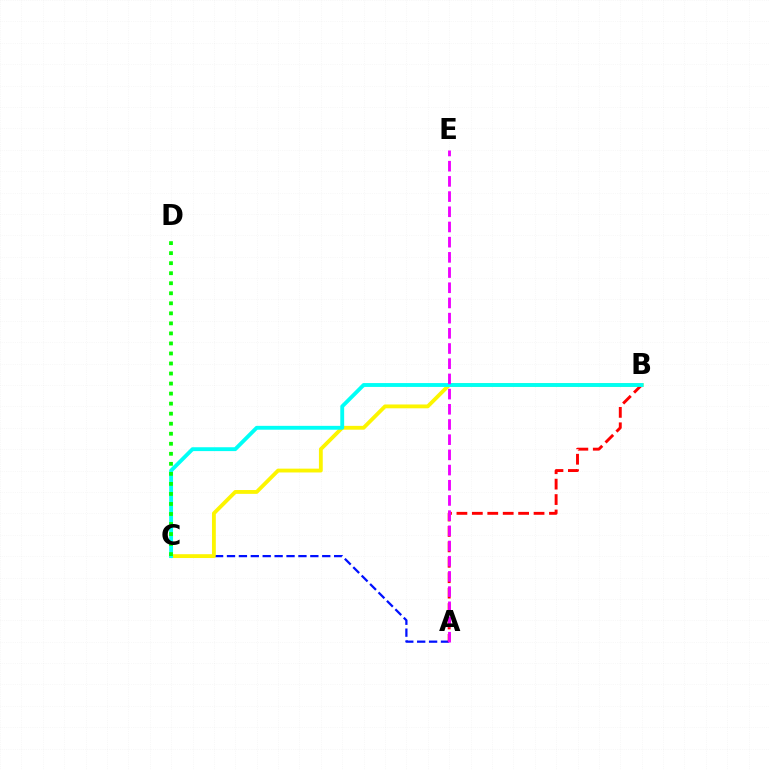{('A', 'C'): [{'color': '#0010ff', 'line_style': 'dashed', 'thickness': 1.62}], ('B', 'C'): [{'color': '#fcf500', 'line_style': 'solid', 'thickness': 2.75}, {'color': '#00fff6', 'line_style': 'solid', 'thickness': 2.78}], ('A', 'B'): [{'color': '#ff0000', 'line_style': 'dashed', 'thickness': 2.1}], ('A', 'E'): [{'color': '#ee00ff', 'line_style': 'dashed', 'thickness': 2.06}], ('C', 'D'): [{'color': '#08ff00', 'line_style': 'dotted', 'thickness': 2.73}]}